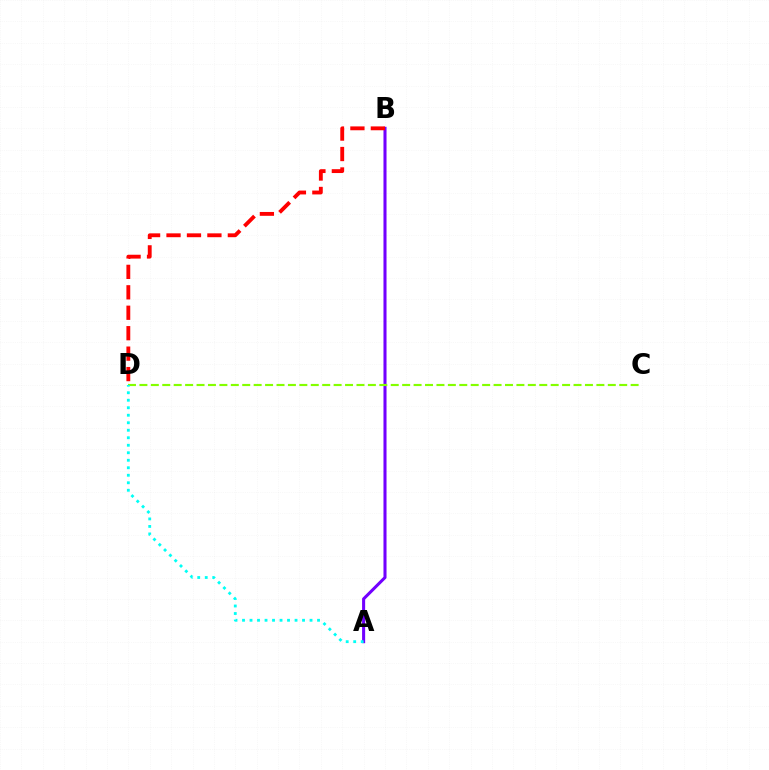{('A', 'B'): [{'color': '#7200ff', 'line_style': 'solid', 'thickness': 2.2}], ('C', 'D'): [{'color': '#84ff00', 'line_style': 'dashed', 'thickness': 1.55}], ('A', 'D'): [{'color': '#00fff6', 'line_style': 'dotted', 'thickness': 2.04}], ('B', 'D'): [{'color': '#ff0000', 'line_style': 'dashed', 'thickness': 2.78}]}